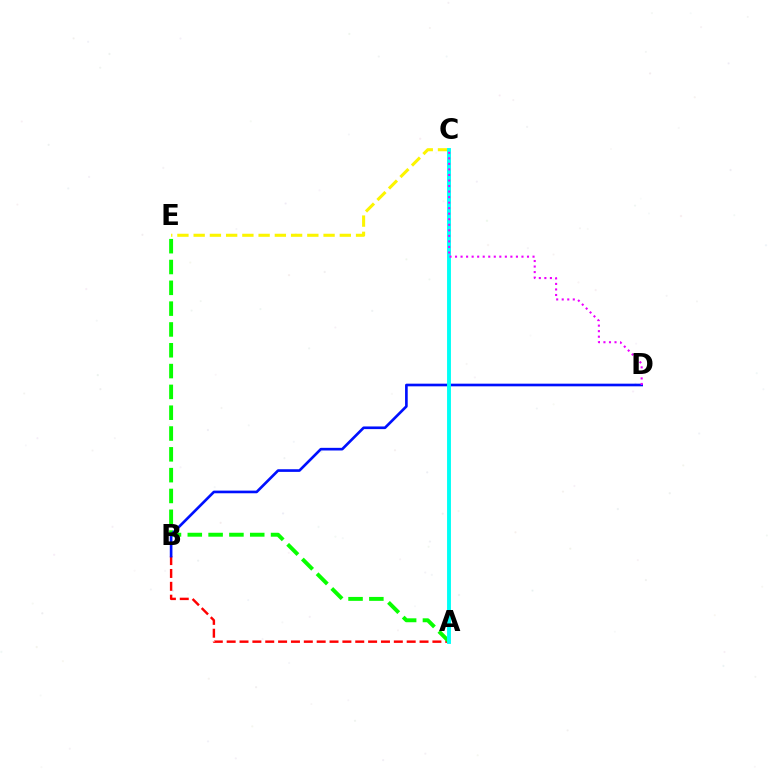{('C', 'E'): [{'color': '#fcf500', 'line_style': 'dashed', 'thickness': 2.21}], ('A', 'B'): [{'color': '#ff0000', 'line_style': 'dashed', 'thickness': 1.75}], ('A', 'E'): [{'color': '#08ff00', 'line_style': 'dashed', 'thickness': 2.83}], ('B', 'D'): [{'color': '#0010ff', 'line_style': 'solid', 'thickness': 1.91}], ('A', 'C'): [{'color': '#00fff6', 'line_style': 'solid', 'thickness': 2.8}], ('C', 'D'): [{'color': '#ee00ff', 'line_style': 'dotted', 'thickness': 1.5}]}